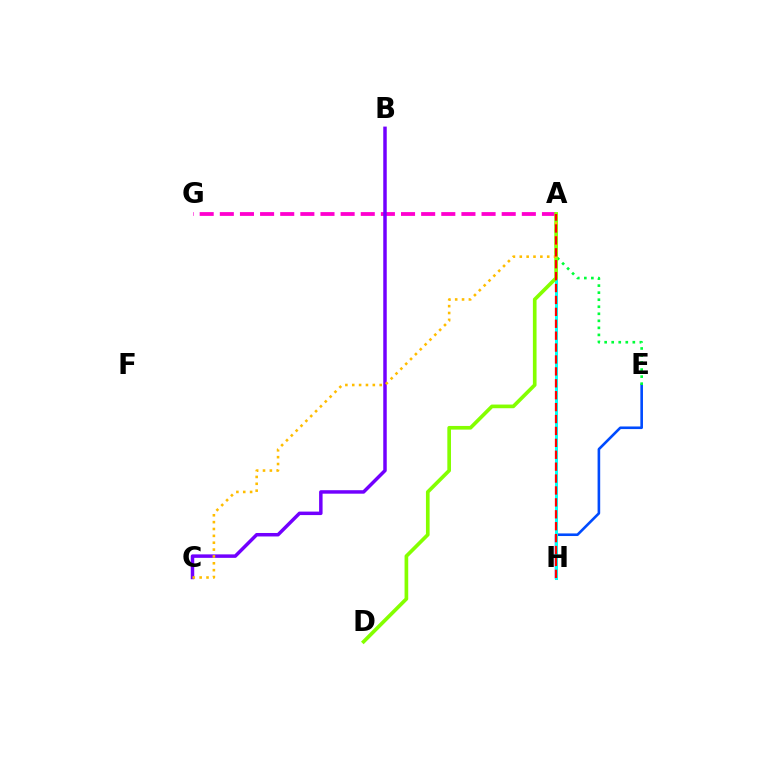{('E', 'H'): [{'color': '#004bff', 'line_style': 'solid', 'thickness': 1.88}], ('A', 'H'): [{'color': '#00fff6', 'line_style': 'solid', 'thickness': 2.17}, {'color': '#ff0000', 'line_style': 'dashed', 'thickness': 1.62}], ('A', 'G'): [{'color': '#ff00cf', 'line_style': 'dashed', 'thickness': 2.74}], ('A', 'E'): [{'color': '#00ff39', 'line_style': 'dotted', 'thickness': 1.91}], ('A', 'D'): [{'color': '#84ff00', 'line_style': 'solid', 'thickness': 2.64}], ('B', 'C'): [{'color': '#7200ff', 'line_style': 'solid', 'thickness': 2.51}], ('A', 'C'): [{'color': '#ffbd00', 'line_style': 'dotted', 'thickness': 1.86}]}